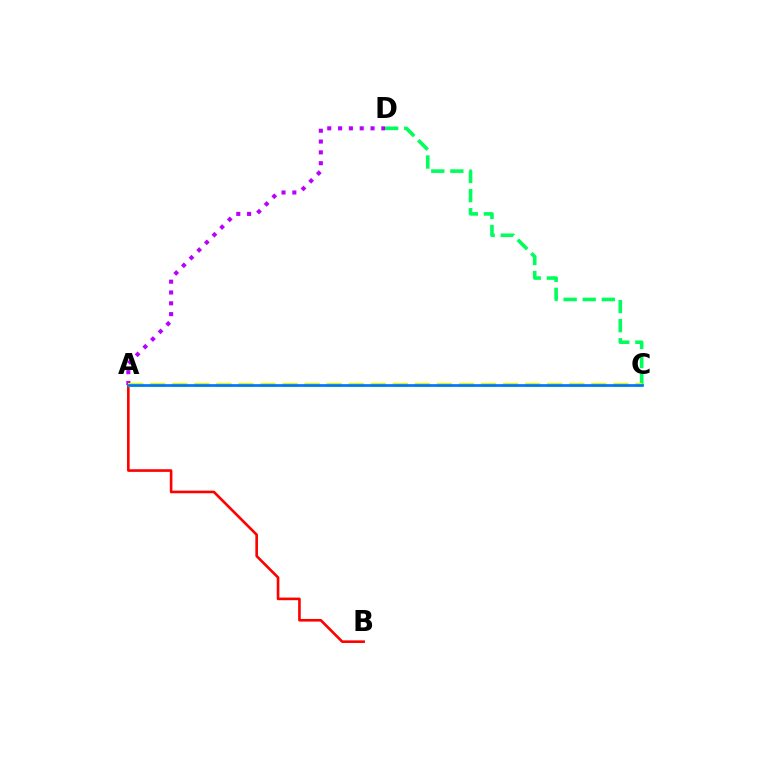{('A', 'D'): [{'color': '#b900ff', 'line_style': 'dotted', 'thickness': 2.94}], ('C', 'D'): [{'color': '#00ff5c', 'line_style': 'dashed', 'thickness': 2.59}], ('A', 'B'): [{'color': '#ff0000', 'line_style': 'solid', 'thickness': 1.89}], ('A', 'C'): [{'color': '#d1ff00', 'line_style': 'dashed', 'thickness': 3.0}, {'color': '#0074ff', 'line_style': 'solid', 'thickness': 1.93}]}